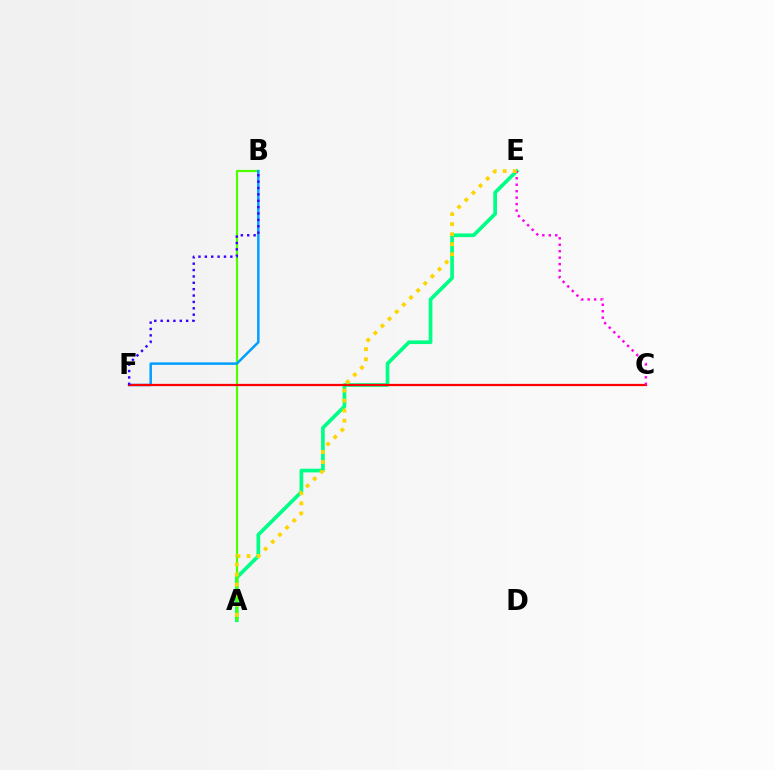{('A', 'E'): [{'color': '#00ff86', 'line_style': 'solid', 'thickness': 2.66}, {'color': '#ffd500', 'line_style': 'dotted', 'thickness': 2.73}], ('A', 'B'): [{'color': '#4fff00', 'line_style': 'solid', 'thickness': 1.59}], ('B', 'F'): [{'color': '#009eff', 'line_style': 'solid', 'thickness': 1.79}, {'color': '#3700ff', 'line_style': 'dotted', 'thickness': 1.73}], ('C', 'F'): [{'color': '#ff0000', 'line_style': 'solid', 'thickness': 1.61}], ('C', 'E'): [{'color': '#ff00ed', 'line_style': 'dotted', 'thickness': 1.76}]}